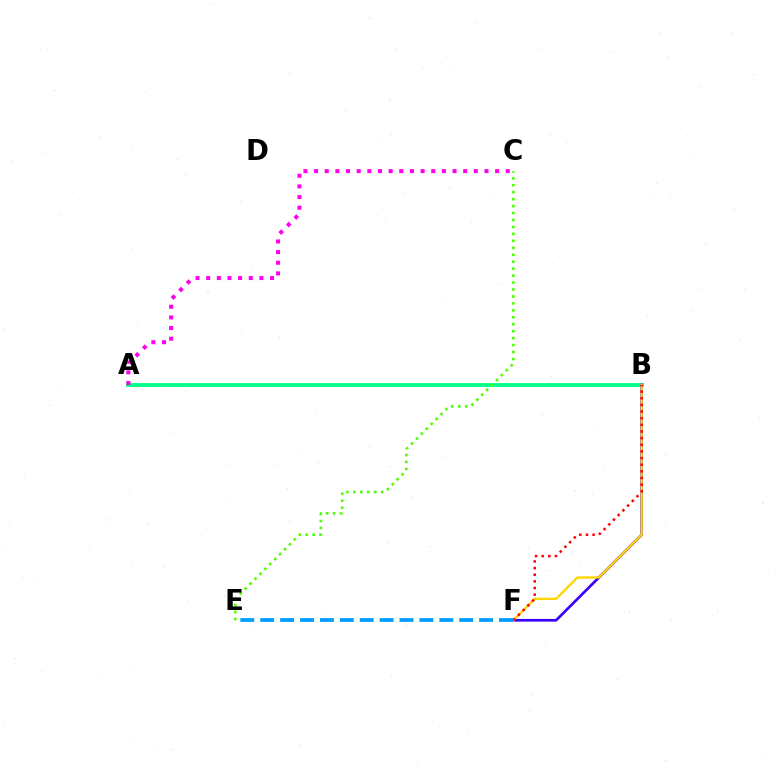{('A', 'B'): [{'color': '#00ff86', 'line_style': 'solid', 'thickness': 2.76}], ('C', 'E'): [{'color': '#4fff00', 'line_style': 'dotted', 'thickness': 1.89}], ('B', 'F'): [{'color': '#3700ff', 'line_style': 'solid', 'thickness': 1.92}, {'color': '#ffd500', 'line_style': 'solid', 'thickness': 1.68}, {'color': '#ff0000', 'line_style': 'dotted', 'thickness': 1.81}], ('E', 'F'): [{'color': '#009eff', 'line_style': 'dashed', 'thickness': 2.7}], ('A', 'C'): [{'color': '#ff00ed', 'line_style': 'dotted', 'thickness': 2.89}]}